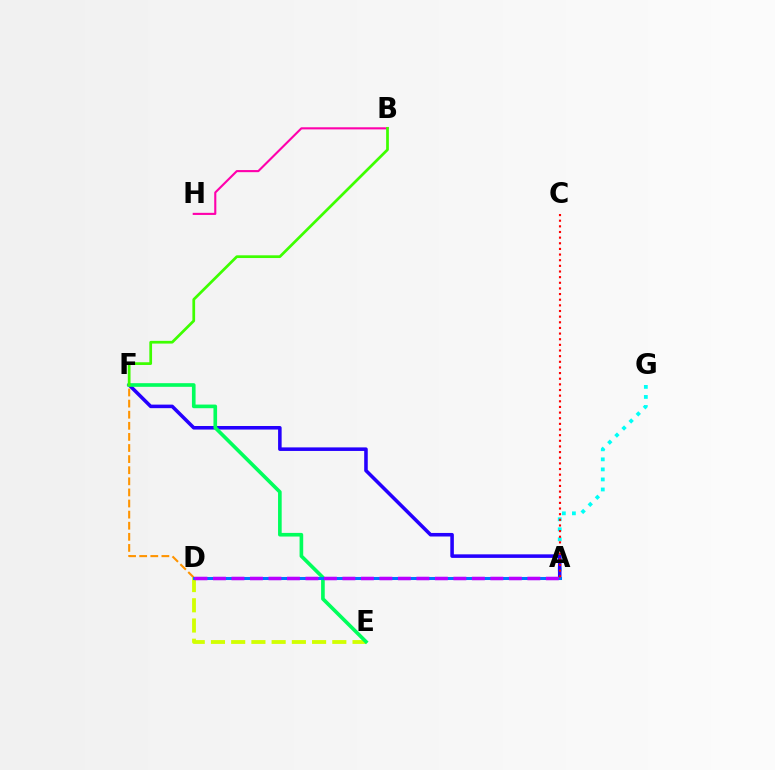{('B', 'H'): [{'color': '#ff00ac', 'line_style': 'solid', 'thickness': 1.52}], ('D', 'E'): [{'color': '#d1ff00', 'line_style': 'dashed', 'thickness': 2.75}], ('D', 'F'): [{'color': '#ff9400', 'line_style': 'dashed', 'thickness': 1.51}], ('A', 'G'): [{'color': '#00fff6', 'line_style': 'dotted', 'thickness': 2.73}], ('A', 'F'): [{'color': '#2500ff', 'line_style': 'solid', 'thickness': 2.56}], ('E', 'F'): [{'color': '#00ff5c', 'line_style': 'solid', 'thickness': 2.62}], ('B', 'F'): [{'color': '#3dff00', 'line_style': 'solid', 'thickness': 1.96}], ('A', 'D'): [{'color': '#0074ff', 'line_style': 'solid', 'thickness': 2.19}, {'color': '#b900ff', 'line_style': 'dashed', 'thickness': 2.51}], ('A', 'C'): [{'color': '#ff0000', 'line_style': 'dotted', 'thickness': 1.53}]}